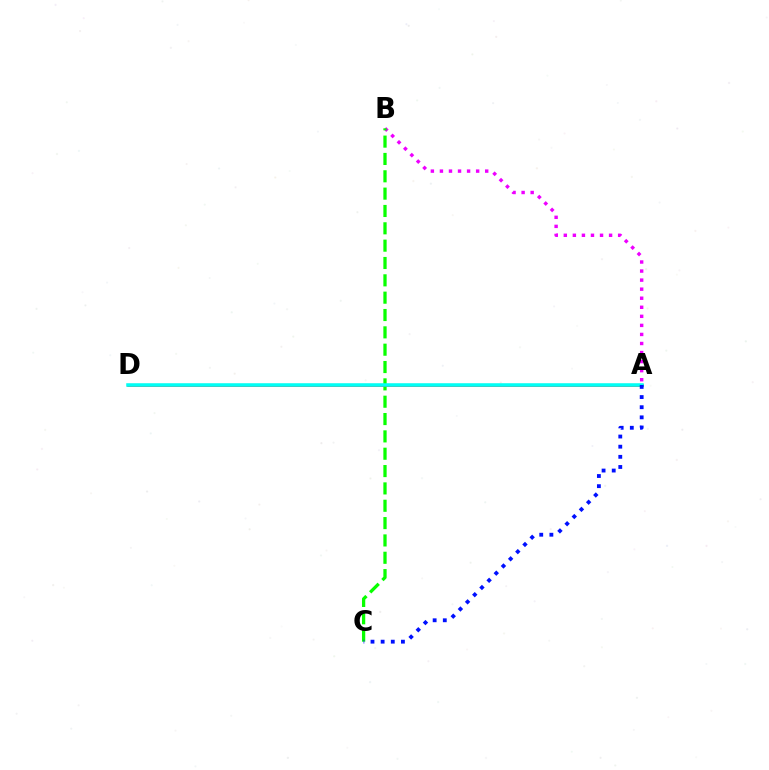{('A', 'D'): [{'color': '#fcf500', 'line_style': 'solid', 'thickness': 1.54}, {'color': '#ff0000', 'line_style': 'solid', 'thickness': 1.81}, {'color': '#00fff6', 'line_style': 'solid', 'thickness': 2.55}], ('A', 'B'): [{'color': '#ee00ff', 'line_style': 'dotted', 'thickness': 2.46}], ('B', 'C'): [{'color': '#08ff00', 'line_style': 'dashed', 'thickness': 2.36}], ('A', 'C'): [{'color': '#0010ff', 'line_style': 'dotted', 'thickness': 2.76}]}